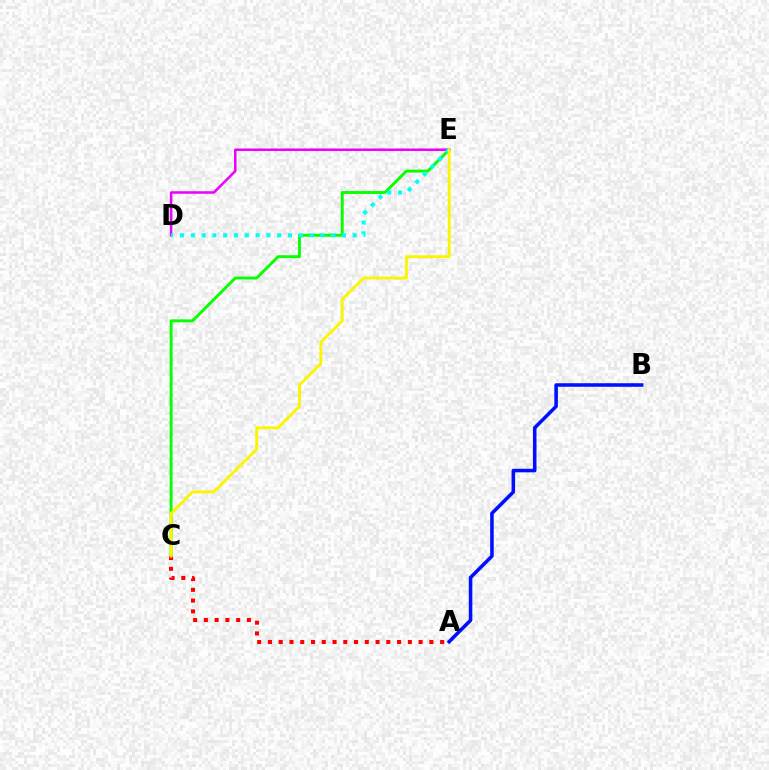{('C', 'E'): [{'color': '#08ff00', 'line_style': 'solid', 'thickness': 2.09}, {'color': '#fcf500', 'line_style': 'solid', 'thickness': 2.06}], ('D', 'E'): [{'color': '#ee00ff', 'line_style': 'solid', 'thickness': 1.82}, {'color': '#00fff6', 'line_style': 'dotted', 'thickness': 2.93}], ('A', 'C'): [{'color': '#ff0000', 'line_style': 'dotted', 'thickness': 2.92}], ('A', 'B'): [{'color': '#0010ff', 'line_style': 'solid', 'thickness': 2.56}]}